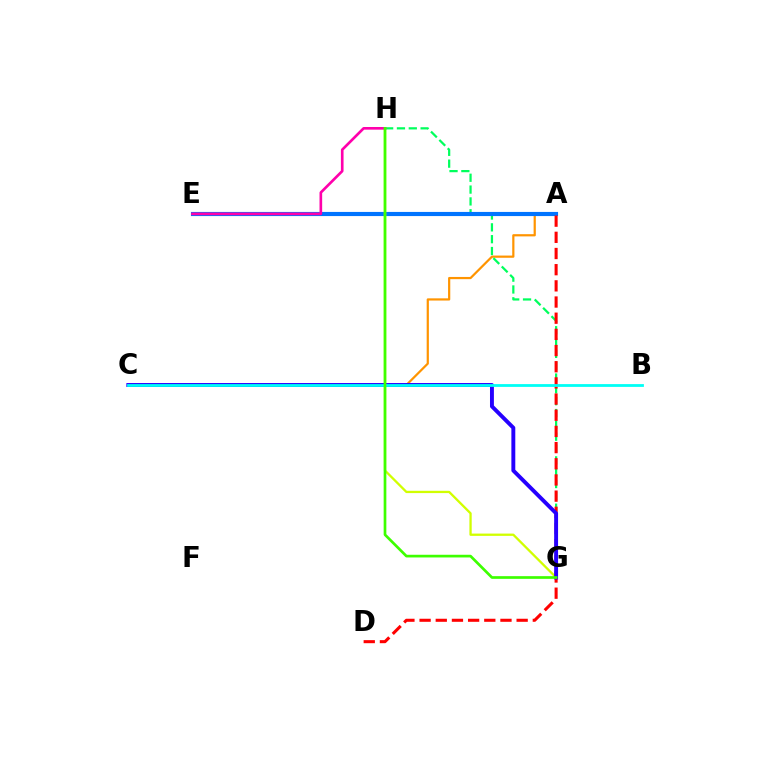{('A', 'C'): [{'color': '#ff9400', 'line_style': 'solid', 'thickness': 1.59}], ('A', 'E'): [{'color': '#b900ff', 'line_style': 'solid', 'thickness': 1.56}, {'color': '#0074ff', 'line_style': 'solid', 'thickness': 2.98}], ('G', 'H'): [{'color': '#00ff5c', 'line_style': 'dashed', 'thickness': 1.61}, {'color': '#d1ff00', 'line_style': 'solid', 'thickness': 1.65}, {'color': '#3dff00', 'line_style': 'solid', 'thickness': 1.94}], ('A', 'D'): [{'color': '#ff0000', 'line_style': 'dashed', 'thickness': 2.2}], ('C', 'G'): [{'color': '#2500ff', 'line_style': 'solid', 'thickness': 2.82}], ('E', 'H'): [{'color': '#ff00ac', 'line_style': 'solid', 'thickness': 1.91}], ('B', 'C'): [{'color': '#00fff6', 'line_style': 'solid', 'thickness': 2.01}]}